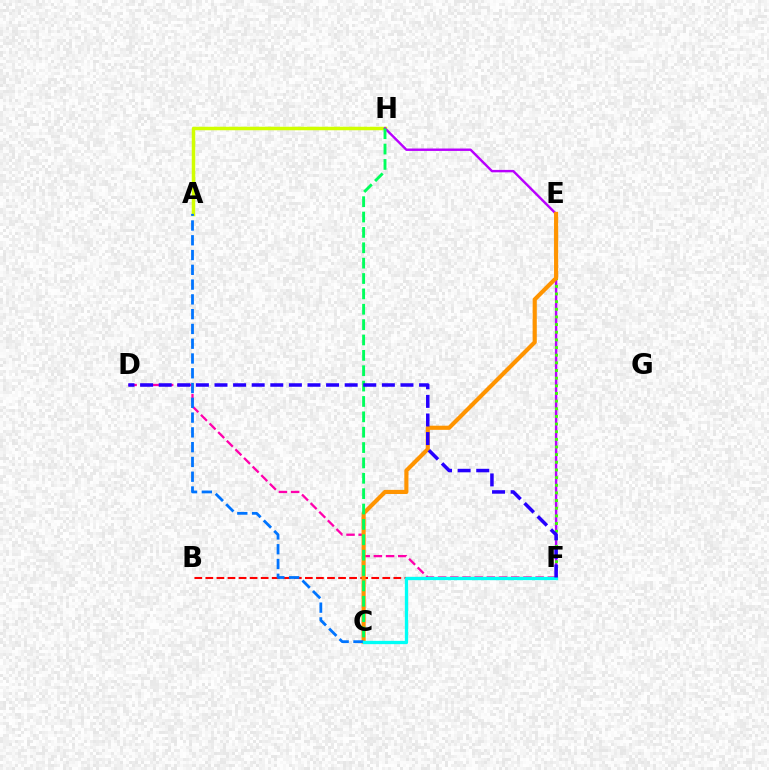{('B', 'F'): [{'color': '#ff0000', 'line_style': 'dashed', 'thickness': 1.5}], ('A', 'H'): [{'color': '#d1ff00', 'line_style': 'solid', 'thickness': 2.51}], ('D', 'F'): [{'color': '#ff00ac', 'line_style': 'dashed', 'thickness': 1.66}, {'color': '#2500ff', 'line_style': 'dashed', 'thickness': 2.53}], ('F', 'H'): [{'color': '#b900ff', 'line_style': 'solid', 'thickness': 1.74}], ('E', 'F'): [{'color': '#3dff00', 'line_style': 'dotted', 'thickness': 2.08}], ('C', 'E'): [{'color': '#ff9400', 'line_style': 'solid', 'thickness': 2.98}], ('C', 'H'): [{'color': '#00ff5c', 'line_style': 'dashed', 'thickness': 2.09}], ('A', 'C'): [{'color': '#0074ff', 'line_style': 'dashed', 'thickness': 2.01}], ('C', 'F'): [{'color': '#00fff6', 'line_style': 'solid', 'thickness': 2.37}]}